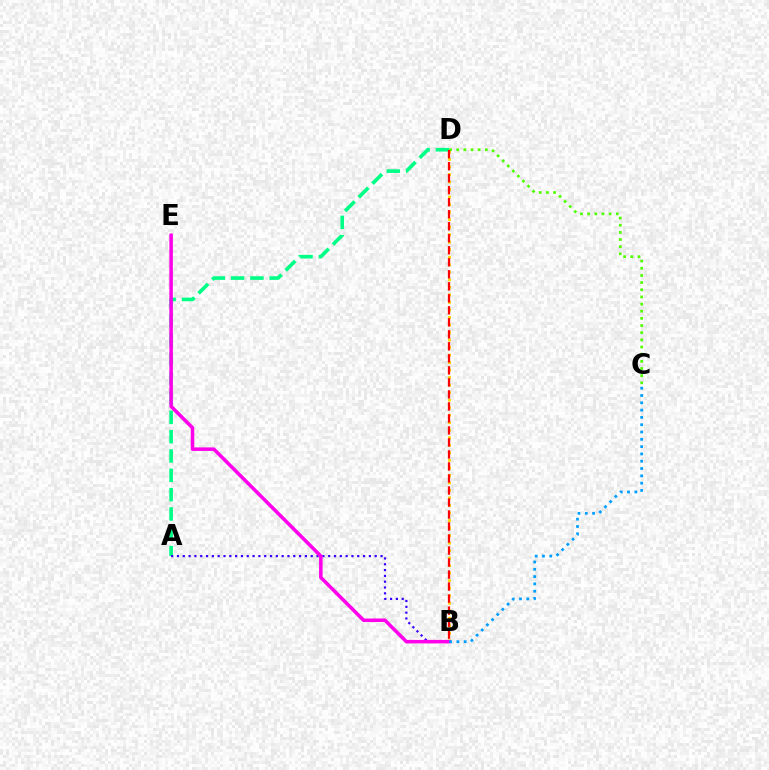{('A', 'D'): [{'color': '#00ff86', 'line_style': 'dashed', 'thickness': 2.63}], ('B', 'D'): [{'color': '#ffd500', 'line_style': 'dotted', 'thickness': 2.04}, {'color': '#ff0000', 'line_style': 'dashed', 'thickness': 1.63}], ('A', 'B'): [{'color': '#3700ff', 'line_style': 'dotted', 'thickness': 1.58}], ('B', 'E'): [{'color': '#ff00ed', 'line_style': 'solid', 'thickness': 2.54}], ('C', 'D'): [{'color': '#4fff00', 'line_style': 'dotted', 'thickness': 1.95}], ('B', 'C'): [{'color': '#009eff', 'line_style': 'dotted', 'thickness': 1.98}]}